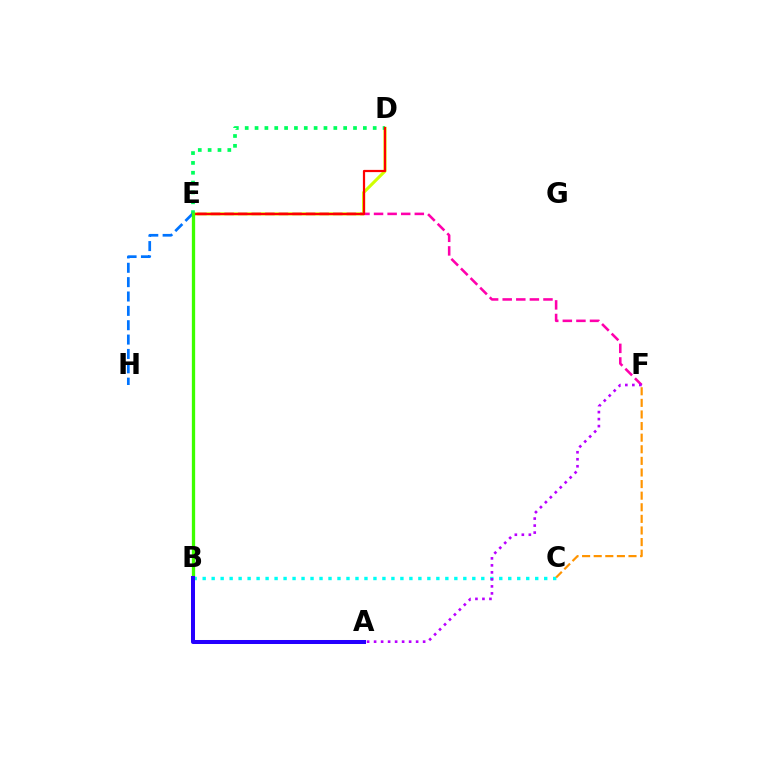{('B', 'C'): [{'color': '#00fff6', 'line_style': 'dotted', 'thickness': 2.44}], ('D', 'E'): [{'color': '#d1ff00', 'line_style': 'solid', 'thickness': 2.22}, {'color': '#00ff5c', 'line_style': 'dotted', 'thickness': 2.68}, {'color': '#ff0000', 'line_style': 'solid', 'thickness': 1.6}], ('E', 'F'): [{'color': '#ff00ac', 'line_style': 'dashed', 'thickness': 1.85}], ('A', 'F'): [{'color': '#b900ff', 'line_style': 'dotted', 'thickness': 1.9}], ('E', 'H'): [{'color': '#0074ff', 'line_style': 'dashed', 'thickness': 1.95}], ('B', 'E'): [{'color': '#3dff00', 'line_style': 'solid', 'thickness': 2.37}], ('A', 'B'): [{'color': '#2500ff', 'line_style': 'solid', 'thickness': 2.89}], ('C', 'F'): [{'color': '#ff9400', 'line_style': 'dashed', 'thickness': 1.58}]}